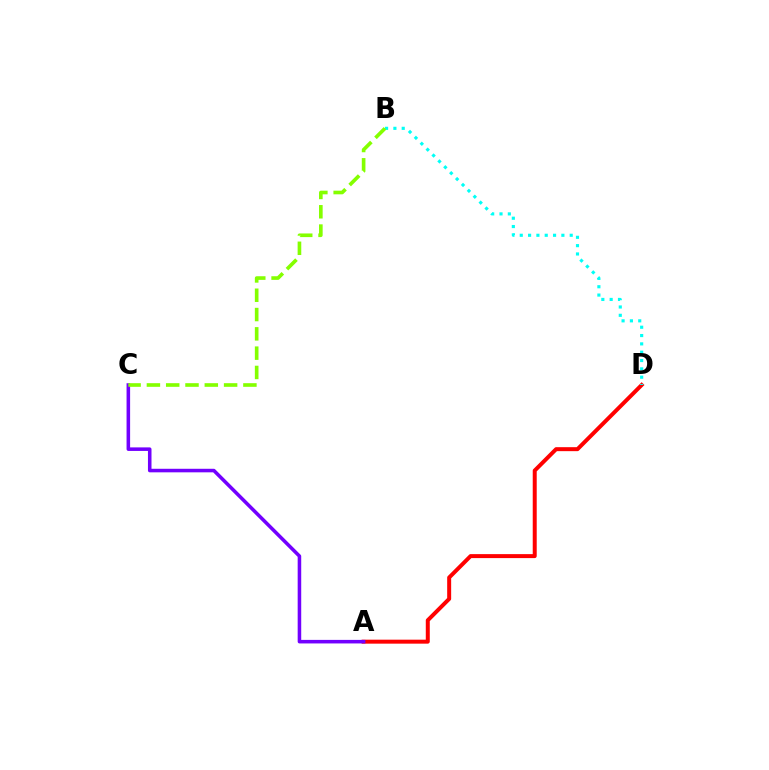{('A', 'D'): [{'color': '#ff0000', 'line_style': 'solid', 'thickness': 2.87}], ('A', 'C'): [{'color': '#7200ff', 'line_style': 'solid', 'thickness': 2.56}], ('B', 'D'): [{'color': '#00fff6', 'line_style': 'dotted', 'thickness': 2.26}], ('B', 'C'): [{'color': '#84ff00', 'line_style': 'dashed', 'thickness': 2.62}]}